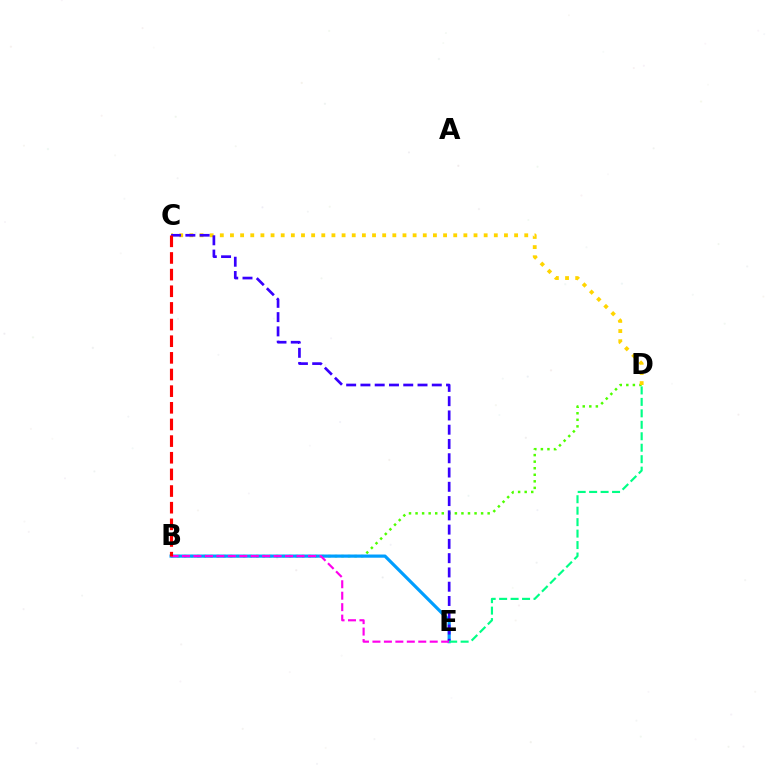{('B', 'D'): [{'color': '#4fff00', 'line_style': 'dotted', 'thickness': 1.78}], ('C', 'D'): [{'color': '#ffd500', 'line_style': 'dotted', 'thickness': 2.76}], ('B', 'E'): [{'color': '#009eff', 'line_style': 'solid', 'thickness': 2.3}, {'color': '#ff00ed', 'line_style': 'dashed', 'thickness': 1.56}], ('C', 'E'): [{'color': '#3700ff', 'line_style': 'dashed', 'thickness': 1.94}], ('D', 'E'): [{'color': '#00ff86', 'line_style': 'dashed', 'thickness': 1.56}], ('B', 'C'): [{'color': '#ff0000', 'line_style': 'dashed', 'thickness': 2.26}]}